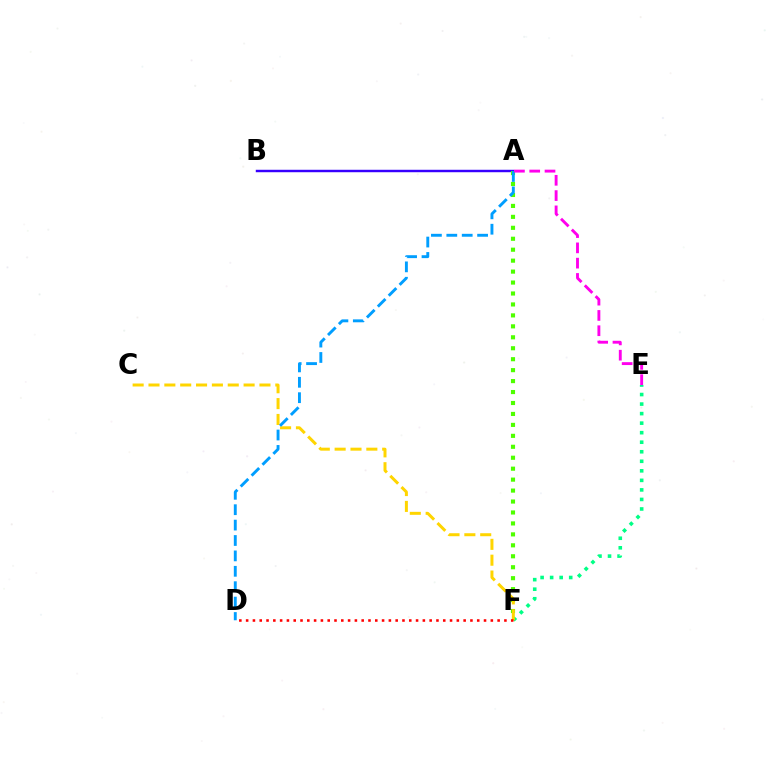{('E', 'F'): [{'color': '#00ff86', 'line_style': 'dotted', 'thickness': 2.59}], ('A', 'B'): [{'color': '#3700ff', 'line_style': 'solid', 'thickness': 1.76}], ('A', 'F'): [{'color': '#4fff00', 'line_style': 'dotted', 'thickness': 2.97}], ('C', 'F'): [{'color': '#ffd500', 'line_style': 'dashed', 'thickness': 2.15}], ('A', 'D'): [{'color': '#009eff', 'line_style': 'dashed', 'thickness': 2.09}], ('A', 'E'): [{'color': '#ff00ed', 'line_style': 'dashed', 'thickness': 2.08}], ('D', 'F'): [{'color': '#ff0000', 'line_style': 'dotted', 'thickness': 1.85}]}